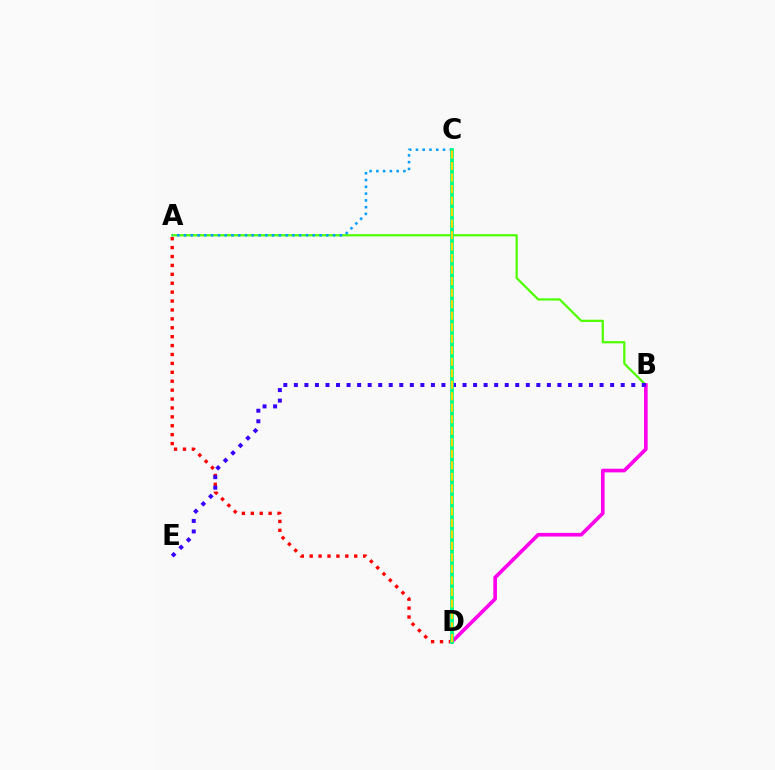{('A', 'B'): [{'color': '#4fff00', 'line_style': 'solid', 'thickness': 1.61}], ('A', 'D'): [{'color': '#ff0000', 'line_style': 'dotted', 'thickness': 2.42}], ('B', 'D'): [{'color': '#ff00ed', 'line_style': 'solid', 'thickness': 2.63}], ('A', 'C'): [{'color': '#009eff', 'line_style': 'dotted', 'thickness': 1.84}], ('B', 'E'): [{'color': '#3700ff', 'line_style': 'dotted', 'thickness': 2.86}], ('C', 'D'): [{'color': '#00ff86', 'line_style': 'solid', 'thickness': 2.72}, {'color': '#ffd500', 'line_style': 'dashed', 'thickness': 1.56}]}